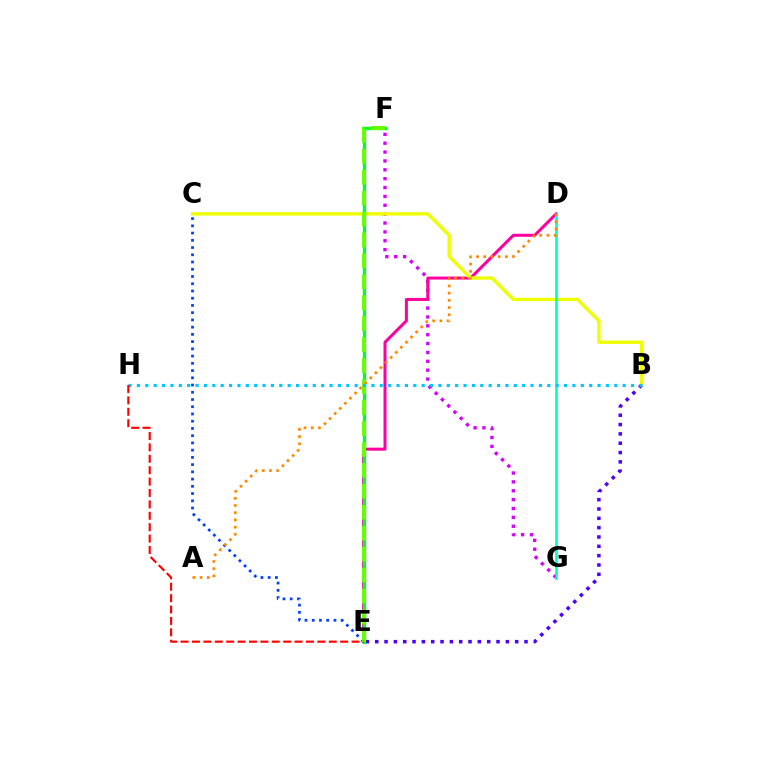{('F', 'G'): [{'color': '#d600ff', 'line_style': 'dotted', 'thickness': 2.41}], ('D', 'E'): [{'color': '#ff00a0', 'line_style': 'solid', 'thickness': 2.17}], ('B', 'C'): [{'color': '#eeff00', 'line_style': 'solid', 'thickness': 2.41}], ('B', 'E'): [{'color': '#4f00ff', 'line_style': 'dotted', 'thickness': 2.54}], ('E', 'F'): [{'color': '#00ff27', 'line_style': 'solid', 'thickness': 2.38}, {'color': '#66ff00', 'line_style': 'dashed', 'thickness': 2.85}], ('C', 'E'): [{'color': '#003fff', 'line_style': 'dotted', 'thickness': 1.97}], ('D', 'G'): [{'color': '#00ffaf', 'line_style': 'solid', 'thickness': 1.86}], ('B', 'H'): [{'color': '#00c7ff', 'line_style': 'dotted', 'thickness': 2.28}], ('E', 'H'): [{'color': '#ff0000', 'line_style': 'dashed', 'thickness': 1.55}], ('A', 'D'): [{'color': '#ff8800', 'line_style': 'dotted', 'thickness': 1.96}]}